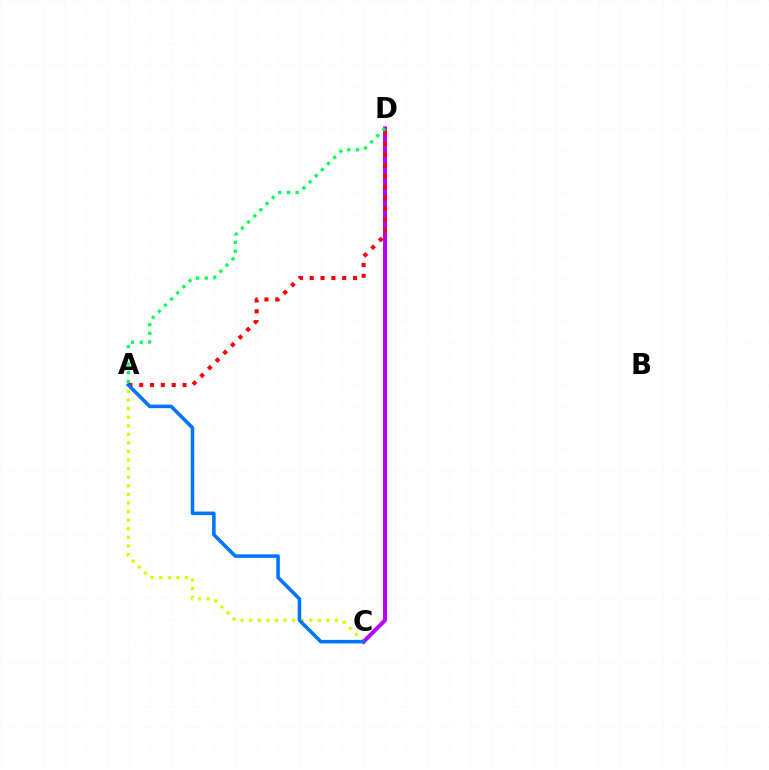{('A', 'C'): [{'color': '#d1ff00', 'line_style': 'dotted', 'thickness': 2.33}, {'color': '#0074ff', 'line_style': 'solid', 'thickness': 2.55}], ('C', 'D'): [{'color': '#b900ff', 'line_style': 'solid', 'thickness': 2.86}], ('A', 'D'): [{'color': '#ff0000', 'line_style': 'dotted', 'thickness': 2.94}, {'color': '#00ff5c', 'line_style': 'dotted', 'thickness': 2.36}]}